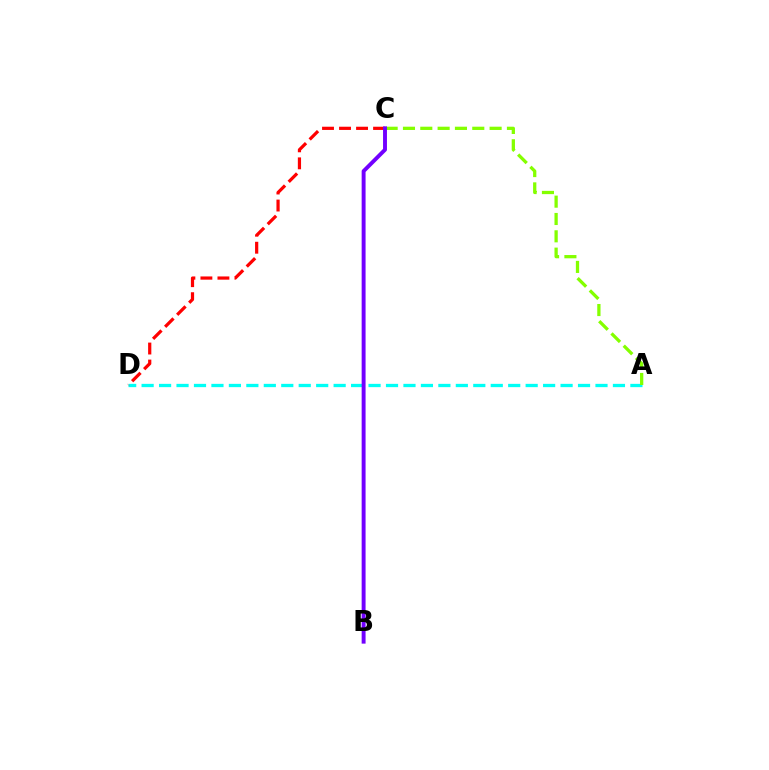{('A', 'D'): [{'color': '#00fff6', 'line_style': 'dashed', 'thickness': 2.37}], ('C', 'D'): [{'color': '#ff0000', 'line_style': 'dashed', 'thickness': 2.31}], ('A', 'C'): [{'color': '#84ff00', 'line_style': 'dashed', 'thickness': 2.35}], ('B', 'C'): [{'color': '#7200ff', 'line_style': 'solid', 'thickness': 2.82}]}